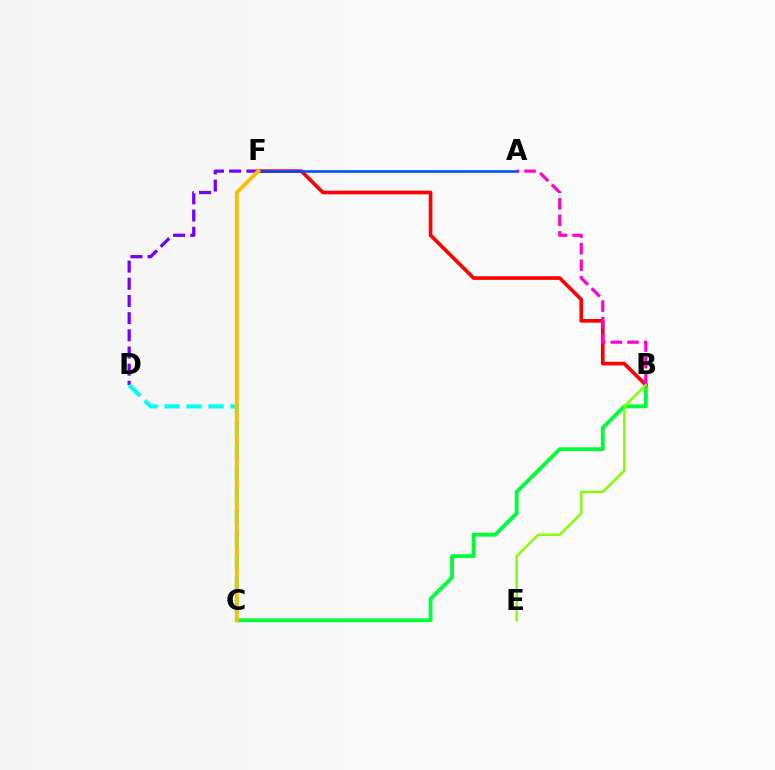{('B', 'C'): [{'color': '#00ff39', 'line_style': 'solid', 'thickness': 2.77}], ('D', 'F'): [{'color': '#7200ff', 'line_style': 'dashed', 'thickness': 2.33}], ('B', 'F'): [{'color': '#ff0000', 'line_style': 'solid', 'thickness': 2.62}], ('A', 'F'): [{'color': '#004bff', 'line_style': 'solid', 'thickness': 1.86}], ('C', 'D'): [{'color': '#00fff6', 'line_style': 'dashed', 'thickness': 2.99}], ('A', 'B'): [{'color': '#ff00cf', 'line_style': 'dashed', 'thickness': 2.25}], ('C', 'F'): [{'color': '#ffbd00', 'line_style': 'solid', 'thickness': 2.79}], ('B', 'E'): [{'color': '#84ff00', 'line_style': 'solid', 'thickness': 1.76}]}